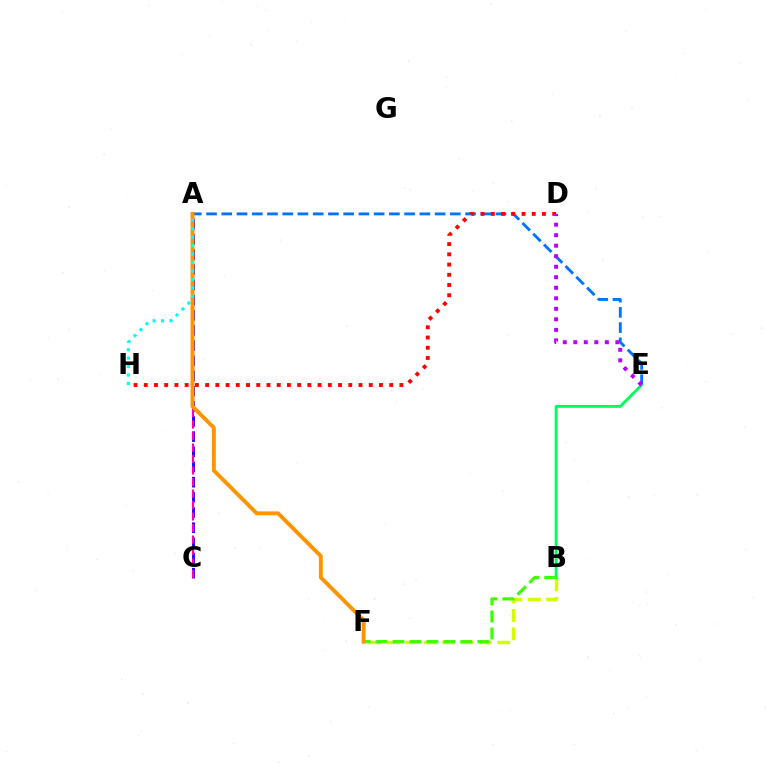{('B', 'F'): [{'color': '#d1ff00', 'line_style': 'dashed', 'thickness': 2.5}, {'color': '#3dff00', 'line_style': 'dashed', 'thickness': 2.3}], ('A', 'E'): [{'color': '#0074ff', 'line_style': 'dashed', 'thickness': 2.07}], ('B', 'E'): [{'color': '#00ff5c', 'line_style': 'solid', 'thickness': 2.07}], ('D', 'H'): [{'color': '#ff0000', 'line_style': 'dotted', 'thickness': 2.78}], ('A', 'C'): [{'color': '#2500ff', 'line_style': 'dashed', 'thickness': 2.06}, {'color': '#ff00ac', 'line_style': 'dashed', 'thickness': 1.56}], ('D', 'E'): [{'color': '#b900ff', 'line_style': 'dotted', 'thickness': 2.86}], ('A', 'F'): [{'color': '#ff9400', 'line_style': 'solid', 'thickness': 2.81}], ('A', 'H'): [{'color': '#00fff6', 'line_style': 'dotted', 'thickness': 2.29}]}